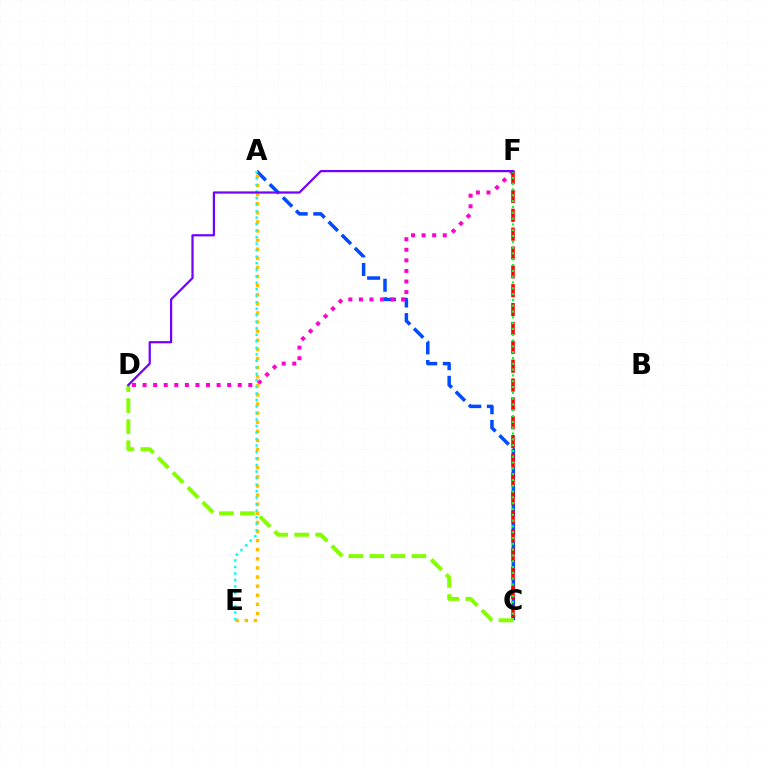{('A', 'C'): [{'color': '#004bff', 'line_style': 'dashed', 'thickness': 2.52}], ('D', 'F'): [{'color': '#ff00cf', 'line_style': 'dotted', 'thickness': 2.87}, {'color': '#7200ff', 'line_style': 'solid', 'thickness': 1.59}], ('C', 'F'): [{'color': '#ff0000', 'line_style': 'dashed', 'thickness': 2.56}, {'color': '#00ff39', 'line_style': 'dotted', 'thickness': 1.58}], ('A', 'E'): [{'color': '#ffbd00', 'line_style': 'dotted', 'thickness': 2.47}, {'color': '#00fff6', 'line_style': 'dotted', 'thickness': 1.77}], ('C', 'D'): [{'color': '#84ff00', 'line_style': 'dashed', 'thickness': 2.86}]}